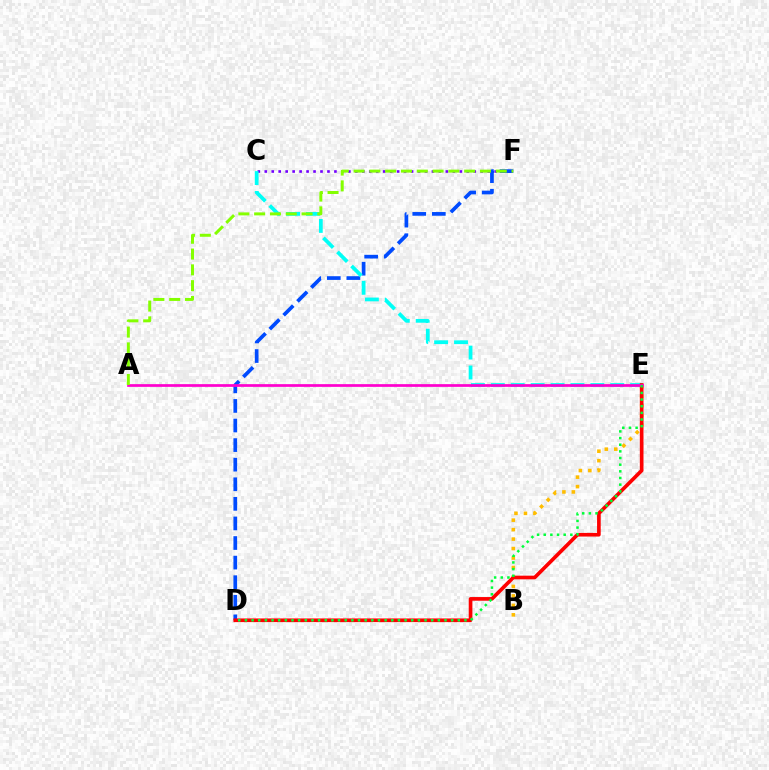{('C', 'F'): [{'color': '#7200ff', 'line_style': 'dotted', 'thickness': 1.89}], ('D', 'F'): [{'color': '#004bff', 'line_style': 'dashed', 'thickness': 2.66}], ('B', 'E'): [{'color': '#ffbd00', 'line_style': 'dotted', 'thickness': 2.57}], ('C', 'E'): [{'color': '#00fff6', 'line_style': 'dashed', 'thickness': 2.7}], ('D', 'E'): [{'color': '#ff0000', 'line_style': 'solid', 'thickness': 2.63}, {'color': '#00ff39', 'line_style': 'dotted', 'thickness': 1.81}], ('A', 'E'): [{'color': '#ff00cf', 'line_style': 'solid', 'thickness': 1.96}], ('A', 'F'): [{'color': '#84ff00', 'line_style': 'dashed', 'thickness': 2.15}]}